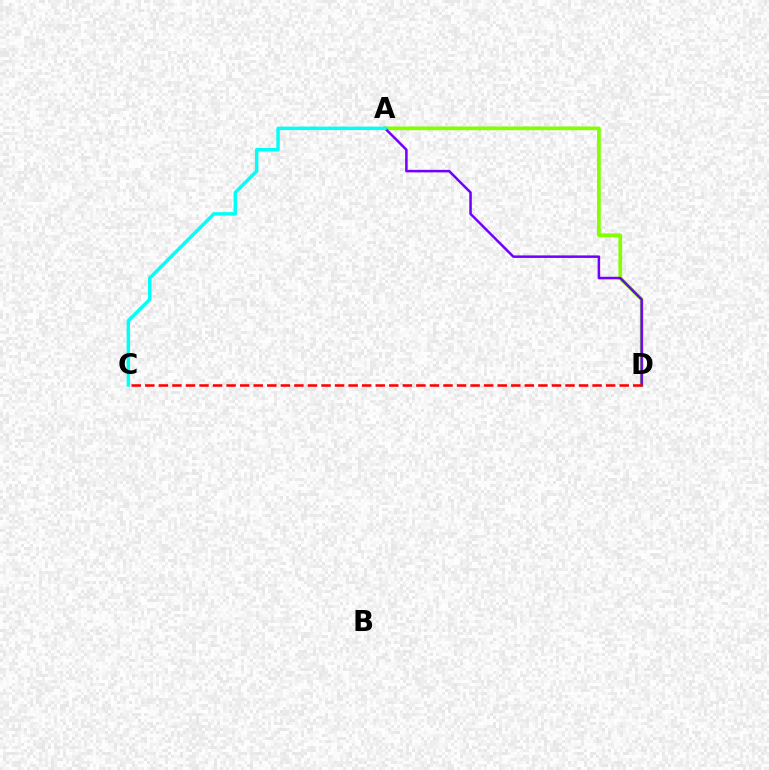{('A', 'D'): [{'color': '#84ff00', 'line_style': 'solid', 'thickness': 2.68}, {'color': '#7200ff', 'line_style': 'solid', 'thickness': 1.81}], ('A', 'C'): [{'color': '#00fff6', 'line_style': 'solid', 'thickness': 2.48}], ('C', 'D'): [{'color': '#ff0000', 'line_style': 'dashed', 'thickness': 1.84}]}